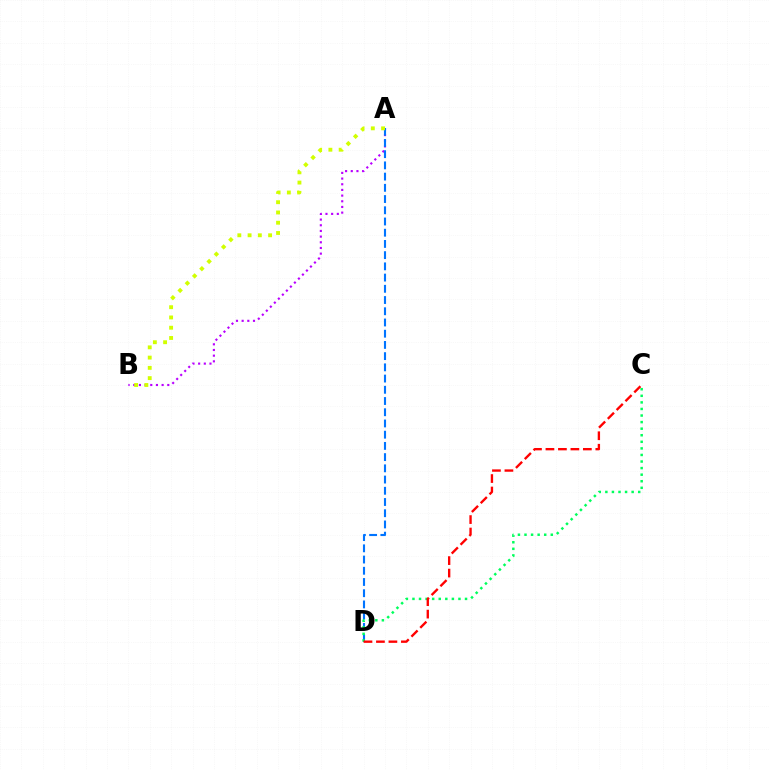{('A', 'B'): [{'color': '#b900ff', 'line_style': 'dotted', 'thickness': 1.54}, {'color': '#d1ff00', 'line_style': 'dotted', 'thickness': 2.79}], ('A', 'D'): [{'color': '#0074ff', 'line_style': 'dashed', 'thickness': 1.52}], ('C', 'D'): [{'color': '#00ff5c', 'line_style': 'dotted', 'thickness': 1.79}, {'color': '#ff0000', 'line_style': 'dashed', 'thickness': 1.69}]}